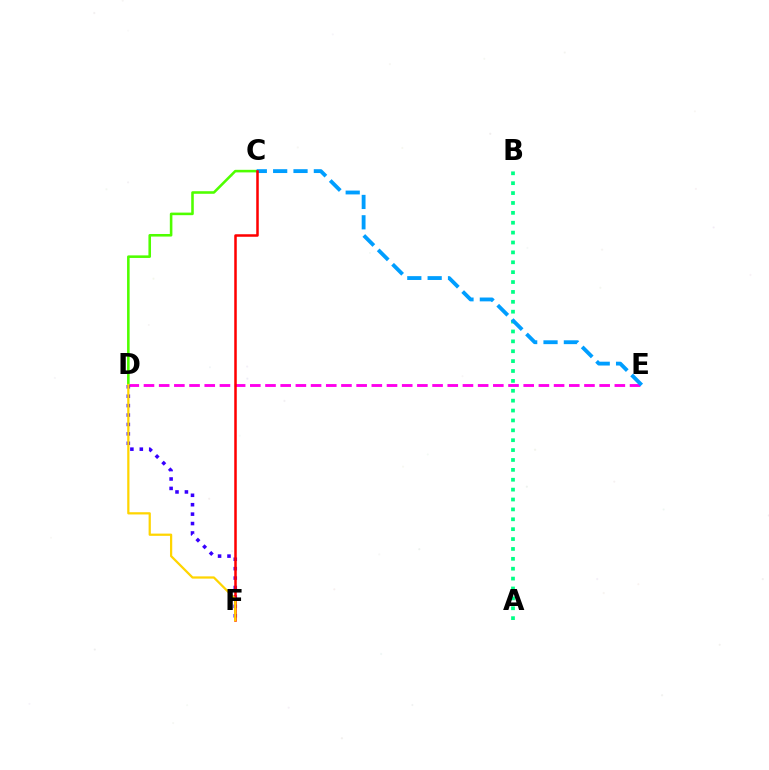{('A', 'B'): [{'color': '#00ff86', 'line_style': 'dotted', 'thickness': 2.69}], ('D', 'E'): [{'color': '#ff00ed', 'line_style': 'dashed', 'thickness': 2.06}], ('C', 'D'): [{'color': '#4fff00', 'line_style': 'solid', 'thickness': 1.86}], ('C', 'E'): [{'color': '#009eff', 'line_style': 'dashed', 'thickness': 2.76}], ('D', 'F'): [{'color': '#3700ff', 'line_style': 'dotted', 'thickness': 2.56}, {'color': '#ffd500', 'line_style': 'solid', 'thickness': 1.61}], ('C', 'F'): [{'color': '#ff0000', 'line_style': 'solid', 'thickness': 1.82}]}